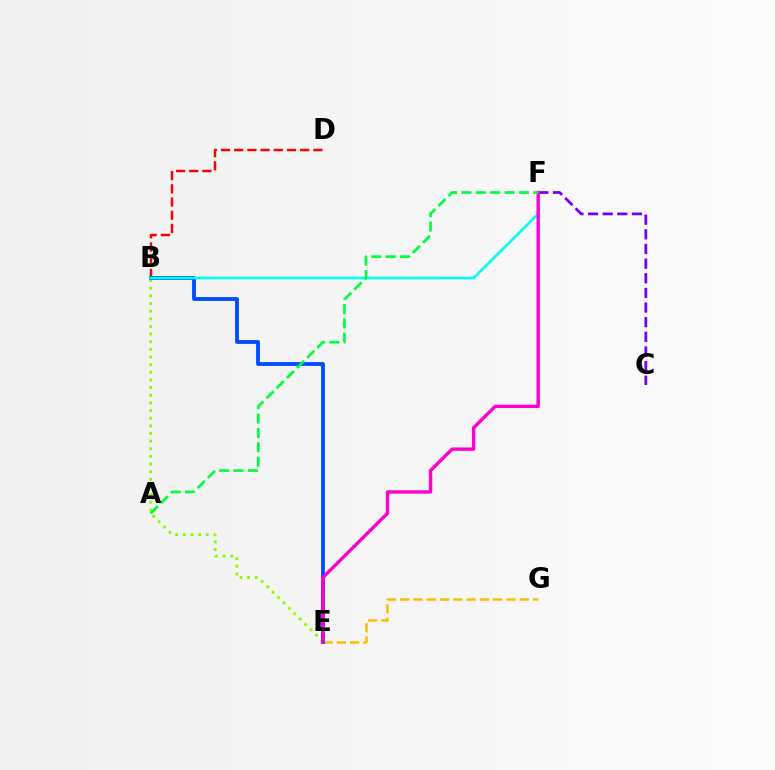{('C', 'F'): [{'color': '#7200ff', 'line_style': 'dashed', 'thickness': 1.99}], ('B', 'D'): [{'color': '#ff0000', 'line_style': 'dashed', 'thickness': 1.79}], ('B', 'E'): [{'color': '#84ff00', 'line_style': 'dotted', 'thickness': 2.08}, {'color': '#004bff', 'line_style': 'solid', 'thickness': 2.75}], ('E', 'G'): [{'color': '#ffbd00', 'line_style': 'dashed', 'thickness': 1.8}], ('B', 'F'): [{'color': '#00fff6', 'line_style': 'solid', 'thickness': 1.89}], ('E', 'F'): [{'color': '#ff00cf', 'line_style': 'solid', 'thickness': 2.43}], ('A', 'F'): [{'color': '#00ff39', 'line_style': 'dashed', 'thickness': 1.95}]}